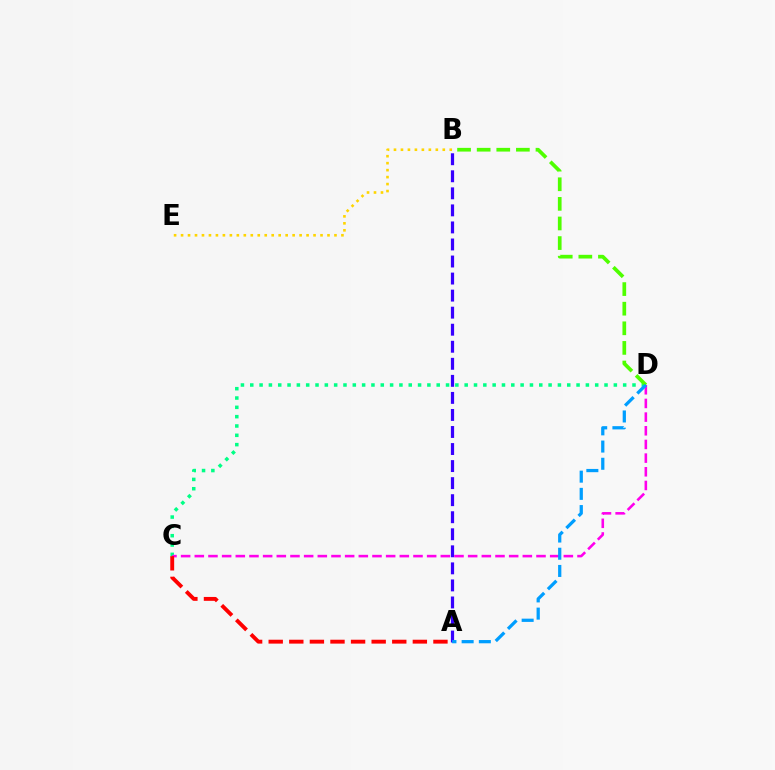{('C', 'D'): [{'color': '#00ff86', 'line_style': 'dotted', 'thickness': 2.53}, {'color': '#ff00ed', 'line_style': 'dashed', 'thickness': 1.86}], ('B', 'D'): [{'color': '#4fff00', 'line_style': 'dashed', 'thickness': 2.66}], ('A', 'C'): [{'color': '#ff0000', 'line_style': 'dashed', 'thickness': 2.8}], ('A', 'B'): [{'color': '#3700ff', 'line_style': 'dashed', 'thickness': 2.32}], ('B', 'E'): [{'color': '#ffd500', 'line_style': 'dotted', 'thickness': 1.89}], ('A', 'D'): [{'color': '#009eff', 'line_style': 'dashed', 'thickness': 2.34}]}